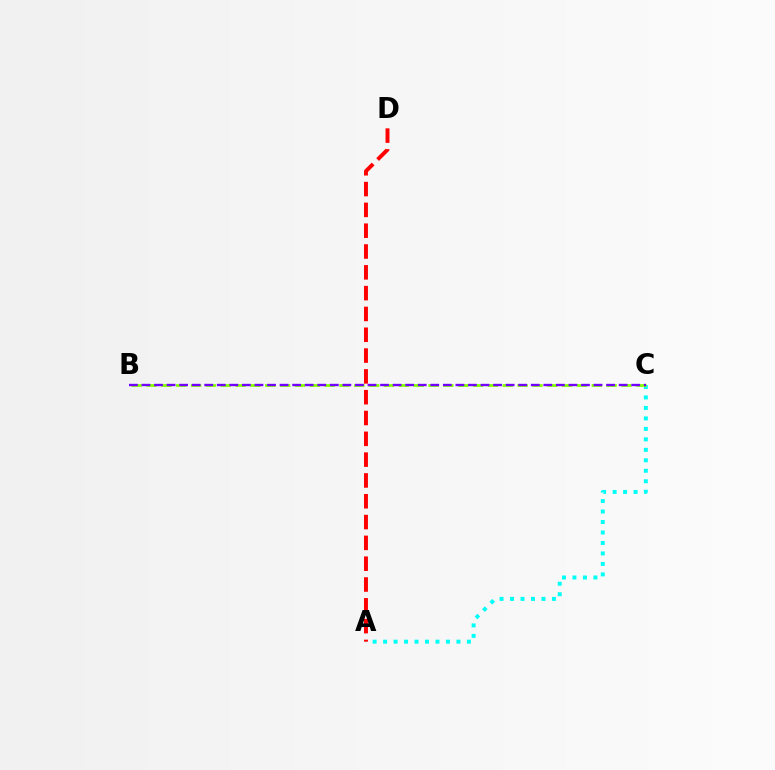{('A', 'C'): [{'color': '#00fff6', 'line_style': 'dotted', 'thickness': 2.85}], ('B', 'C'): [{'color': '#84ff00', 'line_style': 'dashed', 'thickness': 2.02}, {'color': '#7200ff', 'line_style': 'dashed', 'thickness': 1.71}], ('A', 'D'): [{'color': '#ff0000', 'line_style': 'dashed', 'thickness': 2.83}]}